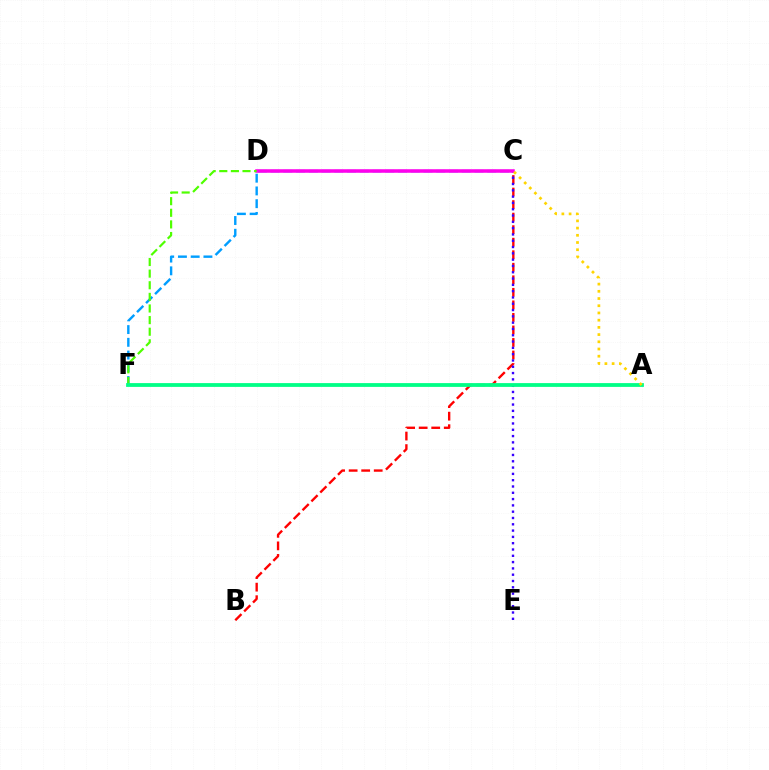{('B', 'C'): [{'color': '#ff0000', 'line_style': 'dashed', 'thickness': 1.7}], ('C', 'F'): [{'color': '#009eff', 'line_style': 'dashed', 'thickness': 1.73}], ('C', 'E'): [{'color': '#3700ff', 'line_style': 'dotted', 'thickness': 1.71}], ('C', 'D'): [{'color': '#ff00ed', 'line_style': 'solid', 'thickness': 2.54}], ('D', 'F'): [{'color': '#4fff00', 'line_style': 'dashed', 'thickness': 1.58}], ('A', 'F'): [{'color': '#00ff86', 'line_style': 'solid', 'thickness': 2.73}], ('A', 'C'): [{'color': '#ffd500', 'line_style': 'dotted', 'thickness': 1.96}]}